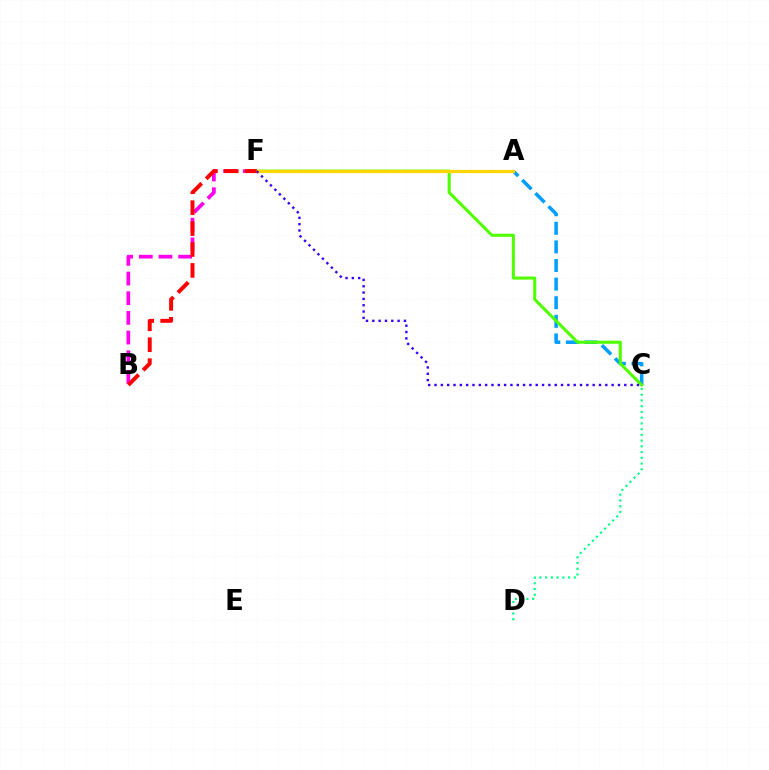{('C', 'D'): [{'color': '#00ff86', 'line_style': 'dotted', 'thickness': 1.56}], ('A', 'C'): [{'color': '#009eff', 'line_style': 'dashed', 'thickness': 2.53}], ('B', 'F'): [{'color': '#ff00ed', 'line_style': 'dashed', 'thickness': 2.67}, {'color': '#ff0000', 'line_style': 'dashed', 'thickness': 2.84}], ('C', 'F'): [{'color': '#4fff00', 'line_style': 'solid', 'thickness': 2.2}, {'color': '#3700ff', 'line_style': 'dotted', 'thickness': 1.72}], ('A', 'F'): [{'color': '#ffd500', 'line_style': 'solid', 'thickness': 2.32}]}